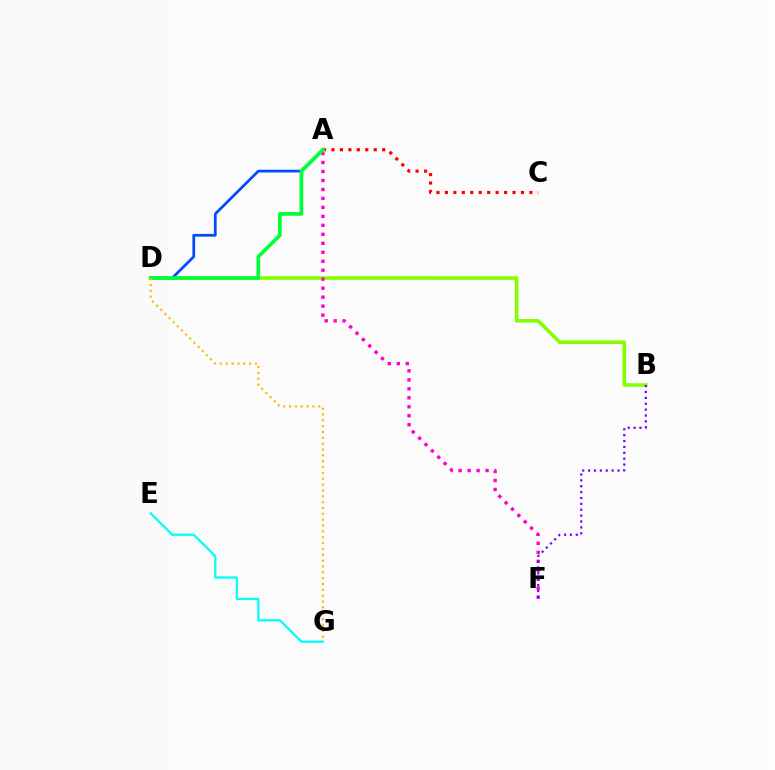{('B', 'D'): [{'color': '#84ff00', 'line_style': 'solid', 'thickness': 2.57}], ('A', 'F'): [{'color': '#ff00cf', 'line_style': 'dotted', 'thickness': 2.44}], ('A', 'C'): [{'color': '#ff0000', 'line_style': 'dotted', 'thickness': 2.3}], ('A', 'D'): [{'color': '#004bff', 'line_style': 'solid', 'thickness': 1.97}, {'color': '#00ff39', 'line_style': 'solid', 'thickness': 2.65}], ('D', 'G'): [{'color': '#ffbd00', 'line_style': 'dotted', 'thickness': 1.59}], ('B', 'F'): [{'color': '#7200ff', 'line_style': 'dotted', 'thickness': 1.6}], ('E', 'G'): [{'color': '#00fff6', 'line_style': 'solid', 'thickness': 1.62}]}